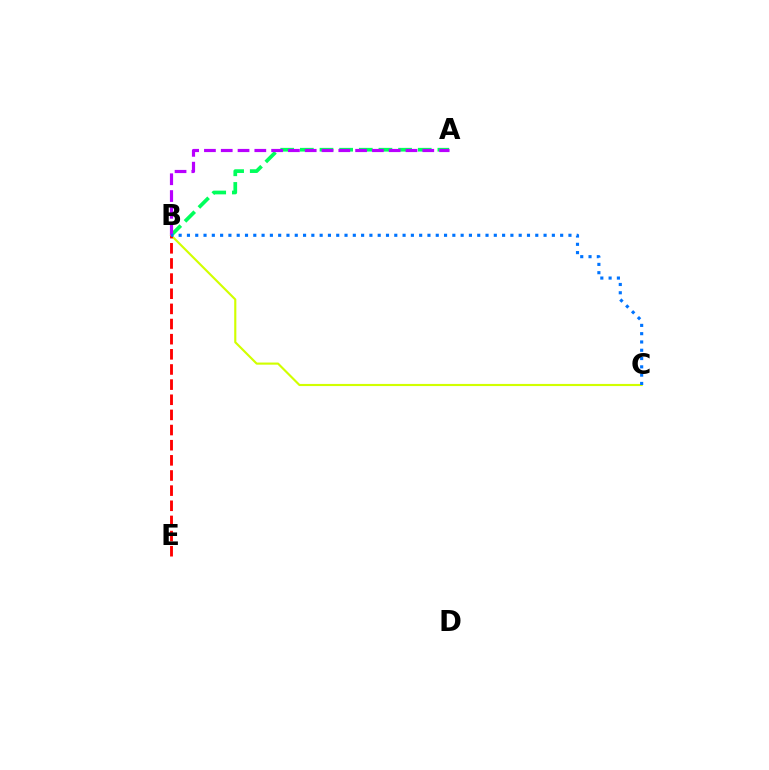{('B', 'C'): [{'color': '#d1ff00', 'line_style': 'solid', 'thickness': 1.54}, {'color': '#0074ff', 'line_style': 'dotted', 'thickness': 2.25}], ('B', 'E'): [{'color': '#ff0000', 'line_style': 'dashed', 'thickness': 2.06}], ('A', 'B'): [{'color': '#00ff5c', 'line_style': 'dashed', 'thickness': 2.67}, {'color': '#b900ff', 'line_style': 'dashed', 'thickness': 2.28}]}